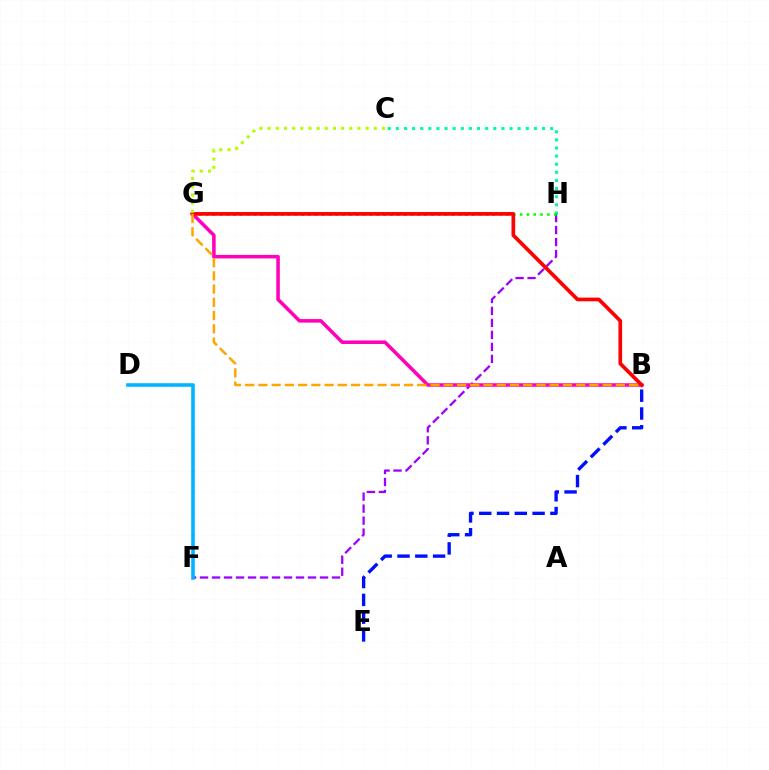{('C', 'H'): [{'color': '#00ff9d', 'line_style': 'dotted', 'thickness': 2.21}], ('B', 'E'): [{'color': '#0010ff', 'line_style': 'dashed', 'thickness': 2.42}], ('F', 'H'): [{'color': '#9b00ff', 'line_style': 'dashed', 'thickness': 1.63}], ('B', 'G'): [{'color': '#ff00bd', 'line_style': 'solid', 'thickness': 2.54}, {'color': '#ff0000', 'line_style': 'solid', 'thickness': 2.65}, {'color': '#ffa500', 'line_style': 'dashed', 'thickness': 1.8}], ('D', 'F'): [{'color': '#00b5ff', 'line_style': 'solid', 'thickness': 2.59}], ('G', 'H'): [{'color': '#08ff00', 'line_style': 'dotted', 'thickness': 1.85}], ('C', 'G'): [{'color': '#b3ff00', 'line_style': 'dotted', 'thickness': 2.22}]}